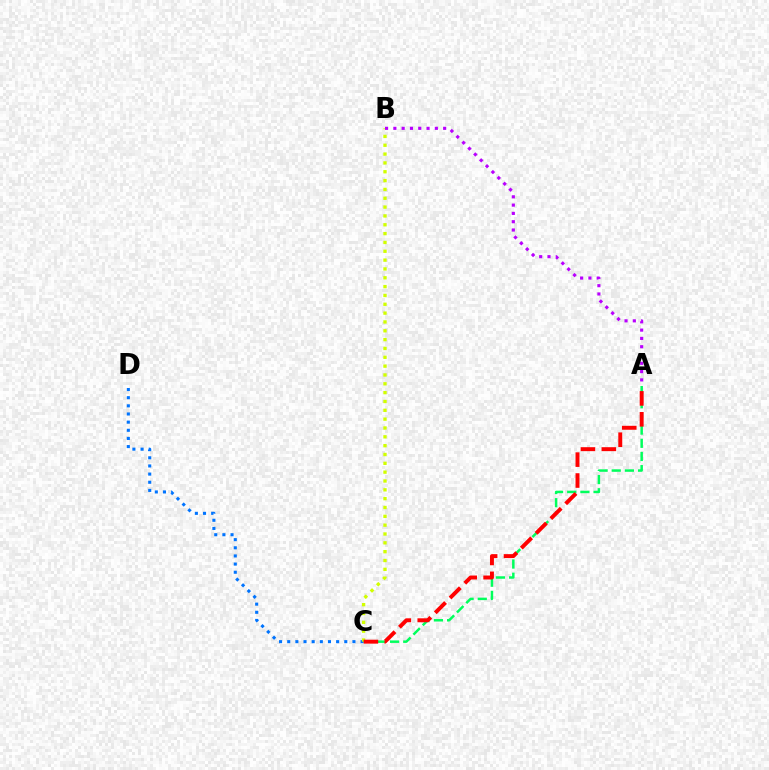{('C', 'D'): [{'color': '#0074ff', 'line_style': 'dotted', 'thickness': 2.21}], ('B', 'C'): [{'color': '#d1ff00', 'line_style': 'dotted', 'thickness': 2.4}], ('A', 'C'): [{'color': '#00ff5c', 'line_style': 'dashed', 'thickness': 1.79}, {'color': '#ff0000', 'line_style': 'dashed', 'thickness': 2.84}], ('A', 'B'): [{'color': '#b900ff', 'line_style': 'dotted', 'thickness': 2.25}]}